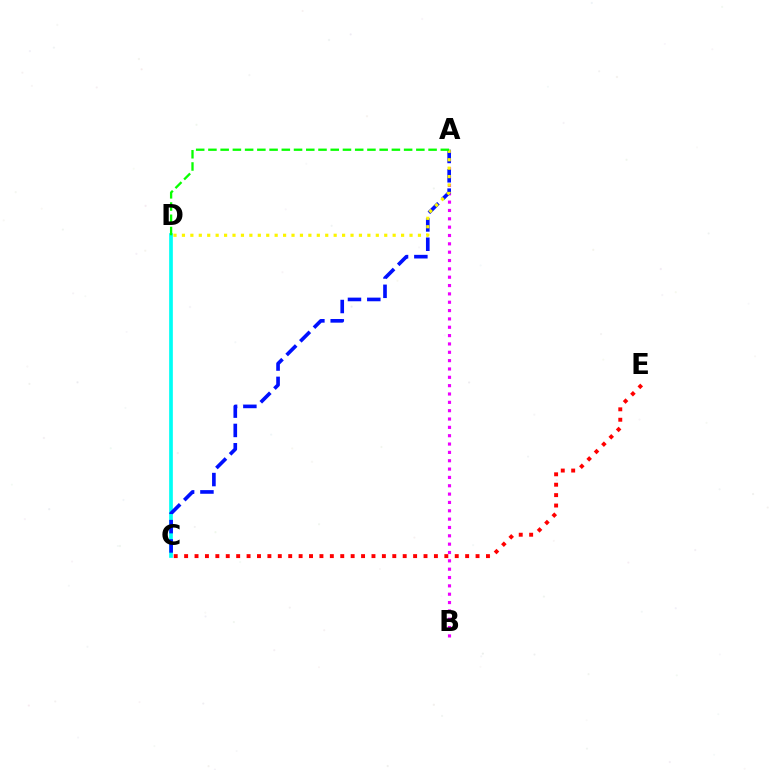{('A', 'B'): [{'color': '#ee00ff', 'line_style': 'dotted', 'thickness': 2.27}], ('C', 'E'): [{'color': '#ff0000', 'line_style': 'dotted', 'thickness': 2.83}], ('C', 'D'): [{'color': '#00fff6', 'line_style': 'solid', 'thickness': 2.65}], ('A', 'C'): [{'color': '#0010ff', 'line_style': 'dashed', 'thickness': 2.63}], ('A', 'D'): [{'color': '#fcf500', 'line_style': 'dotted', 'thickness': 2.29}, {'color': '#08ff00', 'line_style': 'dashed', 'thickness': 1.66}]}